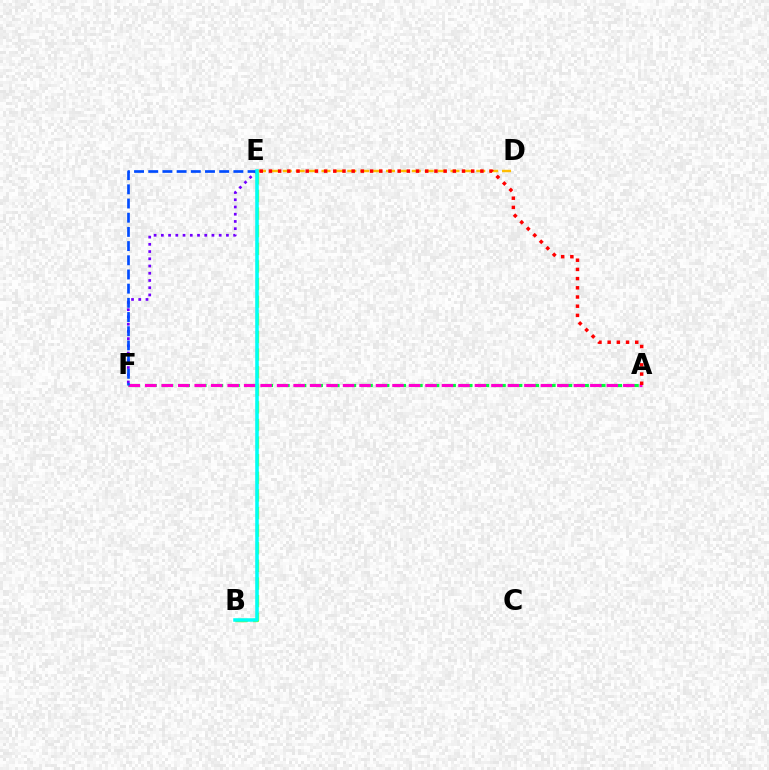{('E', 'F'): [{'color': '#7200ff', 'line_style': 'dotted', 'thickness': 1.96}, {'color': '#004bff', 'line_style': 'dashed', 'thickness': 1.93}], ('A', 'F'): [{'color': '#00ff39', 'line_style': 'dashed', 'thickness': 2.26}, {'color': '#ff00cf', 'line_style': 'dashed', 'thickness': 2.24}], ('B', 'E'): [{'color': '#84ff00', 'line_style': 'dashed', 'thickness': 2.39}, {'color': '#00fff6', 'line_style': 'solid', 'thickness': 2.54}], ('D', 'E'): [{'color': '#ffbd00', 'line_style': 'dashed', 'thickness': 1.75}], ('A', 'E'): [{'color': '#ff0000', 'line_style': 'dotted', 'thickness': 2.5}]}